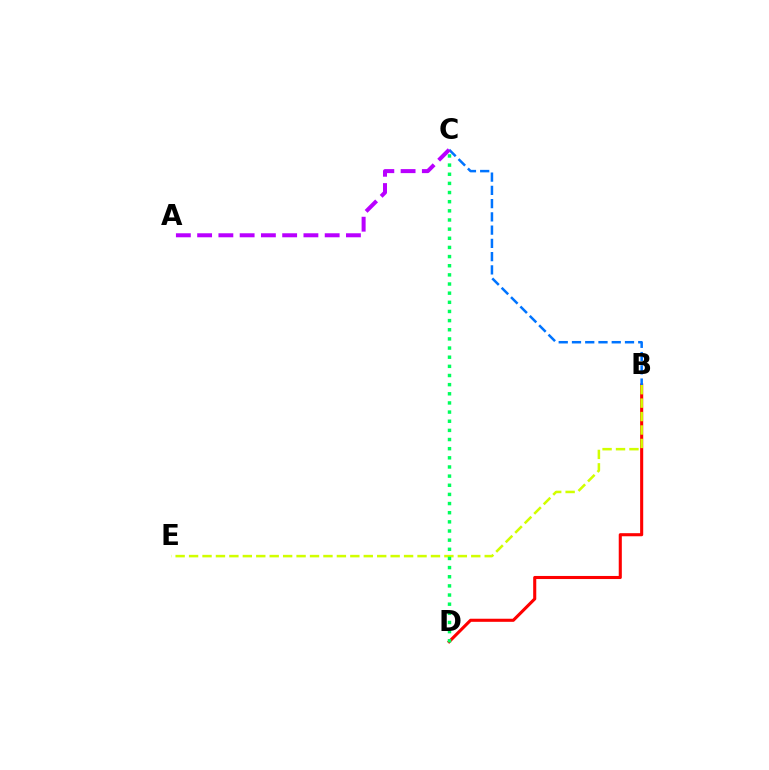{('B', 'D'): [{'color': '#ff0000', 'line_style': 'solid', 'thickness': 2.22}], ('B', 'E'): [{'color': '#d1ff00', 'line_style': 'dashed', 'thickness': 1.83}], ('C', 'D'): [{'color': '#00ff5c', 'line_style': 'dotted', 'thickness': 2.49}], ('B', 'C'): [{'color': '#0074ff', 'line_style': 'dashed', 'thickness': 1.8}], ('A', 'C'): [{'color': '#b900ff', 'line_style': 'dashed', 'thickness': 2.89}]}